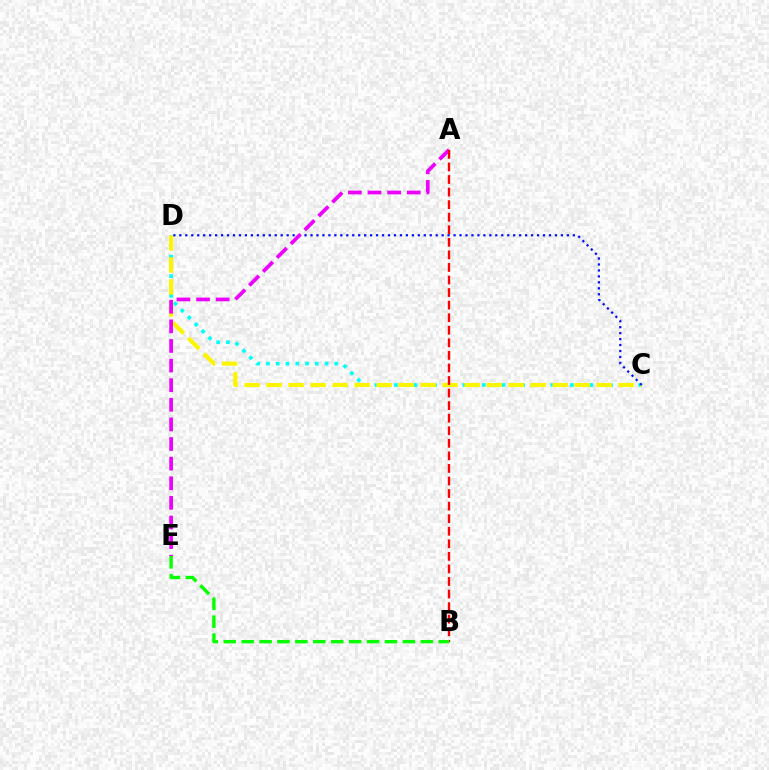{('C', 'D'): [{'color': '#00fff6', 'line_style': 'dotted', 'thickness': 2.66}, {'color': '#fcf500', 'line_style': 'dashed', 'thickness': 2.99}, {'color': '#0010ff', 'line_style': 'dotted', 'thickness': 1.62}], ('A', 'E'): [{'color': '#ee00ff', 'line_style': 'dashed', 'thickness': 2.66}], ('A', 'B'): [{'color': '#ff0000', 'line_style': 'dashed', 'thickness': 1.71}], ('B', 'E'): [{'color': '#08ff00', 'line_style': 'dashed', 'thickness': 2.43}]}